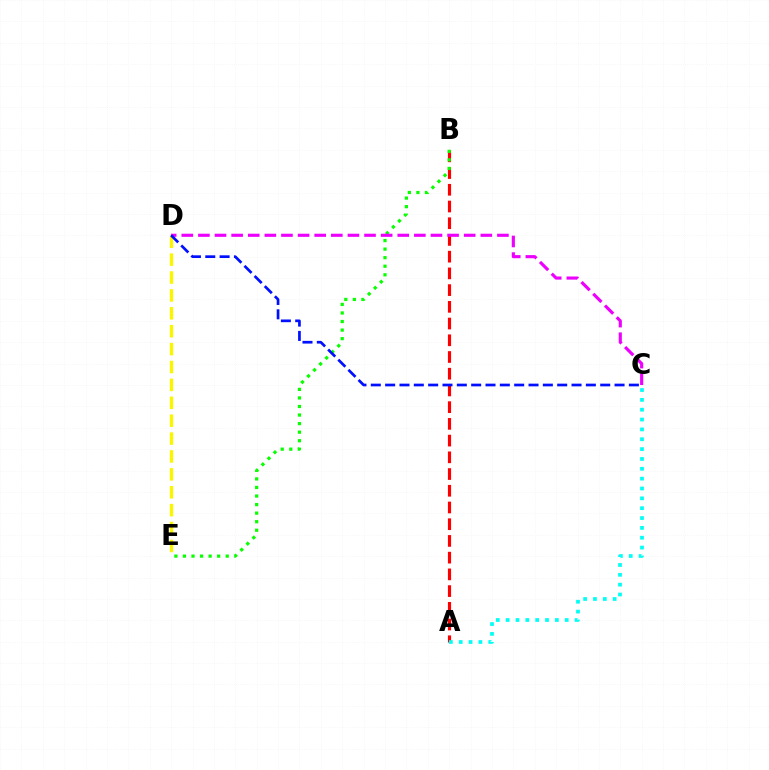{('A', 'B'): [{'color': '#ff0000', 'line_style': 'dashed', 'thickness': 2.27}], ('D', 'E'): [{'color': '#fcf500', 'line_style': 'dashed', 'thickness': 2.43}], ('B', 'E'): [{'color': '#08ff00', 'line_style': 'dotted', 'thickness': 2.32}], ('C', 'D'): [{'color': '#ee00ff', 'line_style': 'dashed', 'thickness': 2.26}, {'color': '#0010ff', 'line_style': 'dashed', 'thickness': 1.95}], ('A', 'C'): [{'color': '#00fff6', 'line_style': 'dotted', 'thickness': 2.68}]}